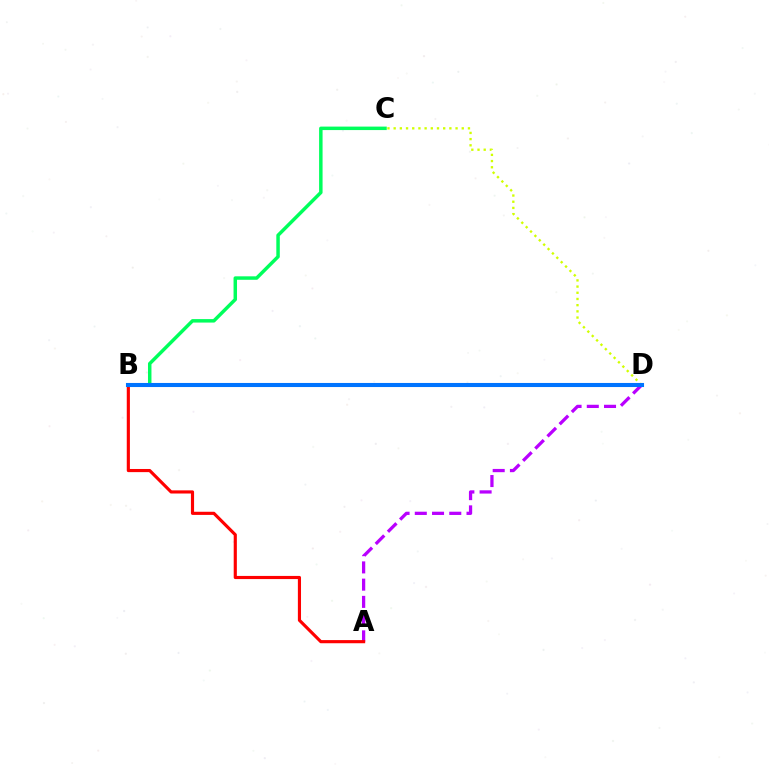{('C', 'D'): [{'color': '#d1ff00', 'line_style': 'dotted', 'thickness': 1.68}], ('A', 'D'): [{'color': '#b900ff', 'line_style': 'dashed', 'thickness': 2.34}], ('A', 'B'): [{'color': '#ff0000', 'line_style': 'solid', 'thickness': 2.26}], ('B', 'C'): [{'color': '#00ff5c', 'line_style': 'solid', 'thickness': 2.5}], ('B', 'D'): [{'color': '#0074ff', 'line_style': 'solid', 'thickness': 2.94}]}